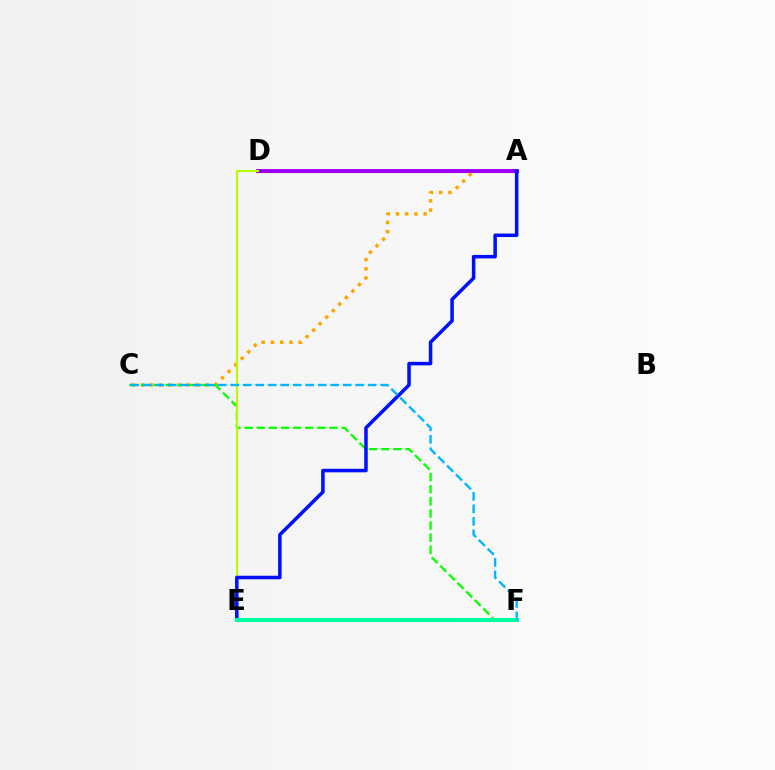{('A', 'D'): [{'color': '#ff0000', 'line_style': 'solid', 'thickness': 2.24}, {'color': '#9b00ff', 'line_style': 'solid', 'thickness': 2.8}], ('A', 'C'): [{'color': '#ffa500', 'line_style': 'dotted', 'thickness': 2.51}], ('C', 'F'): [{'color': '#08ff00', 'line_style': 'dashed', 'thickness': 1.65}, {'color': '#00b5ff', 'line_style': 'dashed', 'thickness': 1.7}], ('E', 'F'): [{'color': '#ff00bd', 'line_style': 'dashed', 'thickness': 1.65}, {'color': '#00ff9d', 'line_style': 'solid', 'thickness': 2.96}], ('D', 'E'): [{'color': '#b3ff00', 'line_style': 'solid', 'thickness': 1.5}], ('A', 'E'): [{'color': '#0010ff', 'line_style': 'solid', 'thickness': 2.54}]}